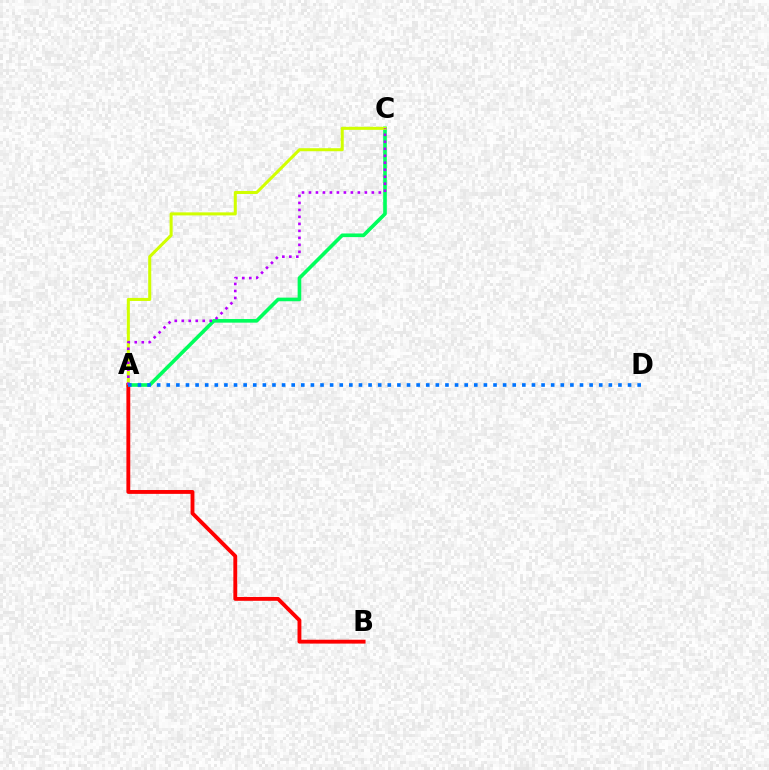{('A', 'C'): [{'color': '#00ff5c', 'line_style': 'solid', 'thickness': 2.61}, {'color': '#d1ff00', 'line_style': 'solid', 'thickness': 2.19}, {'color': '#b900ff', 'line_style': 'dotted', 'thickness': 1.9}], ('A', 'B'): [{'color': '#ff0000', 'line_style': 'solid', 'thickness': 2.78}], ('A', 'D'): [{'color': '#0074ff', 'line_style': 'dotted', 'thickness': 2.61}]}